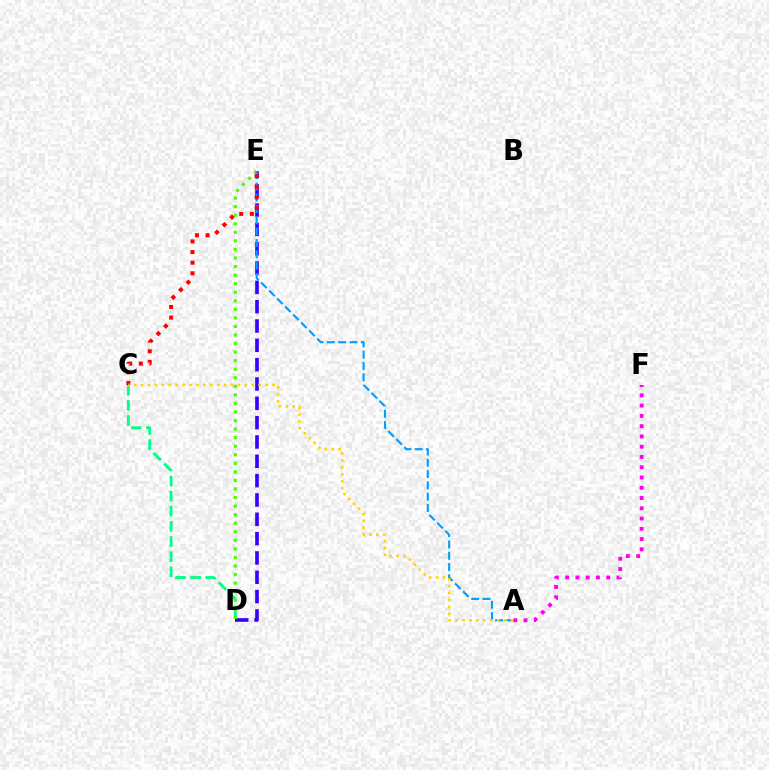{('C', 'D'): [{'color': '#00ff86', 'line_style': 'dashed', 'thickness': 2.05}], ('D', 'E'): [{'color': '#3700ff', 'line_style': 'dashed', 'thickness': 2.63}, {'color': '#4fff00', 'line_style': 'dotted', 'thickness': 2.32}], ('A', 'E'): [{'color': '#009eff', 'line_style': 'dashed', 'thickness': 1.54}], ('C', 'E'): [{'color': '#ff0000', 'line_style': 'dotted', 'thickness': 2.89}], ('A', 'F'): [{'color': '#ff00ed', 'line_style': 'dotted', 'thickness': 2.79}], ('A', 'C'): [{'color': '#ffd500', 'line_style': 'dotted', 'thickness': 1.88}]}